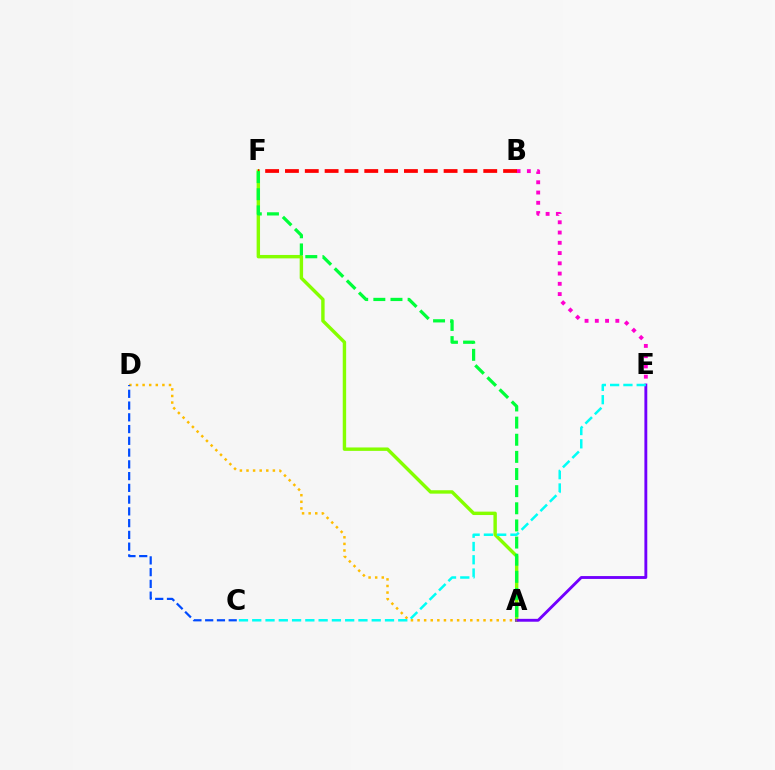{('B', 'E'): [{'color': '#ff00cf', 'line_style': 'dotted', 'thickness': 2.79}], ('A', 'F'): [{'color': '#84ff00', 'line_style': 'solid', 'thickness': 2.45}, {'color': '#00ff39', 'line_style': 'dashed', 'thickness': 2.33}], ('A', 'E'): [{'color': '#7200ff', 'line_style': 'solid', 'thickness': 2.07}], ('B', 'F'): [{'color': '#ff0000', 'line_style': 'dashed', 'thickness': 2.69}], ('A', 'D'): [{'color': '#ffbd00', 'line_style': 'dotted', 'thickness': 1.79}], ('C', 'D'): [{'color': '#004bff', 'line_style': 'dashed', 'thickness': 1.6}], ('C', 'E'): [{'color': '#00fff6', 'line_style': 'dashed', 'thickness': 1.8}]}